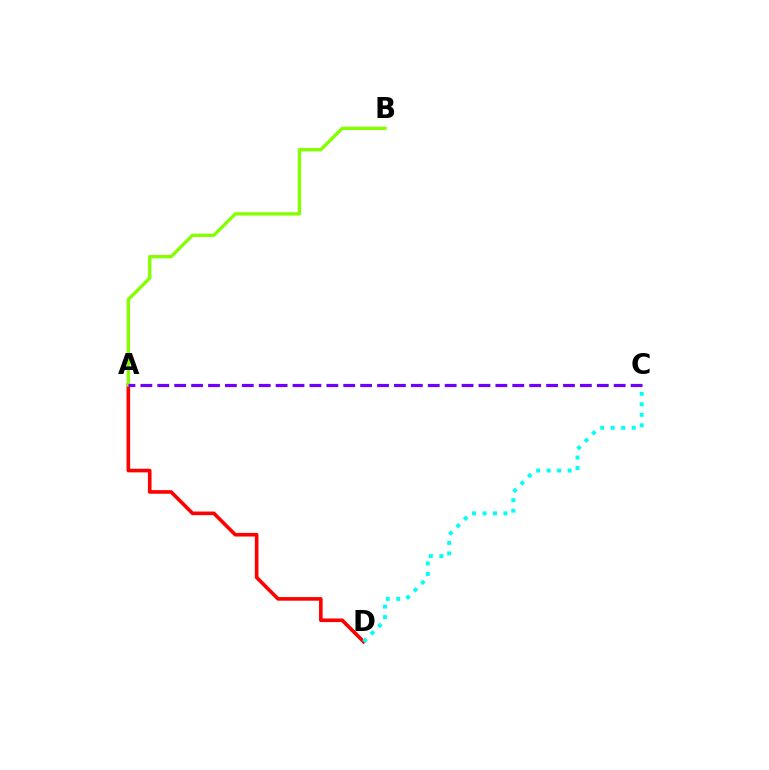{('A', 'D'): [{'color': '#ff0000', 'line_style': 'solid', 'thickness': 2.6}], ('C', 'D'): [{'color': '#00fff6', 'line_style': 'dotted', 'thickness': 2.85}], ('A', 'B'): [{'color': '#84ff00', 'line_style': 'solid', 'thickness': 2.41}], ('A', 'C'): [{'color': '#7200ff', 'line_style': 'dashed', 'thickness': 2.3}]}